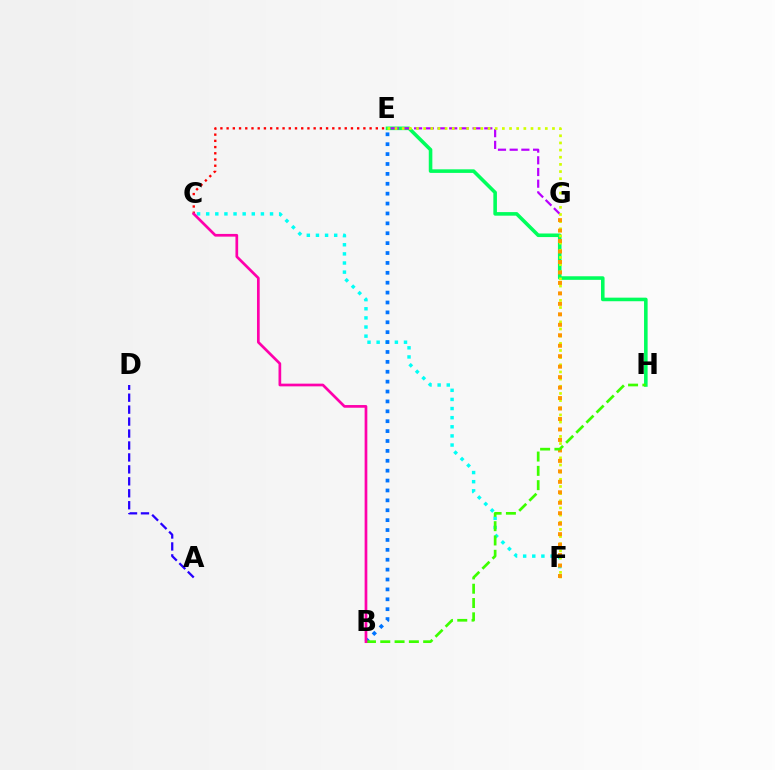{('E', 'H'): [{'color': '#00ff5c', 'line_style': 'solid', 'thickness': 2.58}], ('E', 'G'): [{'color': '#b900ff', 'line_style': 'dashed', 'thickness': 1.59}], ('A', 'D'): [{'color': '#2500ff', 'line_style': 'dashed', 'thickness': 1.62}], ('C', 'F'): [{'color': '#00fff6', 'line_style': 'dotted', 'thickness': 2.48}], ('E', 'F'): [{'color': '#d1ff00', 'line_style': 'dotted', 'thickness': 1.94}], ('B', 'E'): [{'color': '#0074ff', 'line_style': 'dotted', 'thickness': 2.69}], ('C', 'E'): [{'color': '#ff0000', 'line_style': 'dotted', 'thickness': 1.69}], ('F', 'G'): [{'color': '#ff9400', 'line_style': 'dotted', 'thickness': 2.84}], ('B', 'H'): [{'color': '#3dff00', 'line_style': 'dashed', 'thickness': 1.94}], ('B', 'C'): [{'color': '#ff00ac', 'line_style': 'solid', 'thickness': 1.95}]}